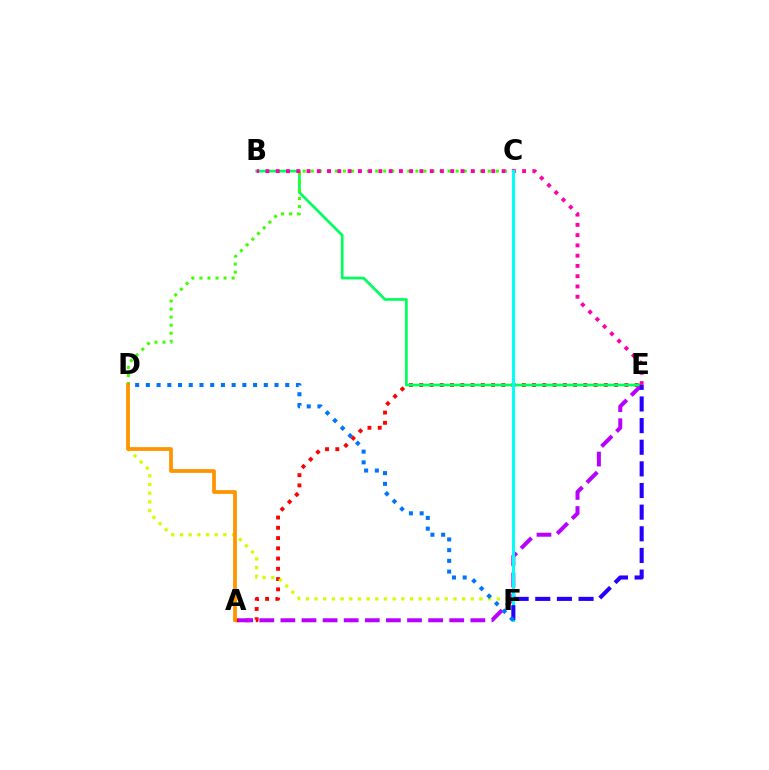{('A', 'E'): [{'color': '#ff0000', 'line_style': 'dotted', 'thickness': 2.79}, {'color': '#b900ff', 'line_style': 'dashed', 'thickness': 2.87}], ('B', 'E'): [{'color': '#00ff5c', 'line_style': 'solid', 'thickness': 1.96}, {'color': '#ff00ac', 'line_style': 'dotted', 'thickness': 2.79}], ('C', 'D'): [{'color': '#3dff00', 'line_style': 'dotted', 'thickness': 2.19}], ('D', 'F'): [{'color': '#d1ff00', 'line_style': 'dotted', 'thickness': 2.36}, {'color': '#0074ff', 'line_style': 'dotted', 'thickness': 2.91}], ('C', 'F'): [{'color': '#00fff6', 'line_style': 'solid', 'thickness': 2.17}], ('E', 'F'): [{'color': '#2500ff', 'line_style': 'dashed', 'thickness': 2.94}], ('A', 'D'): [{'color': '#ff9400', 'line_style': 'solid', 'thickness': 2.7}]}